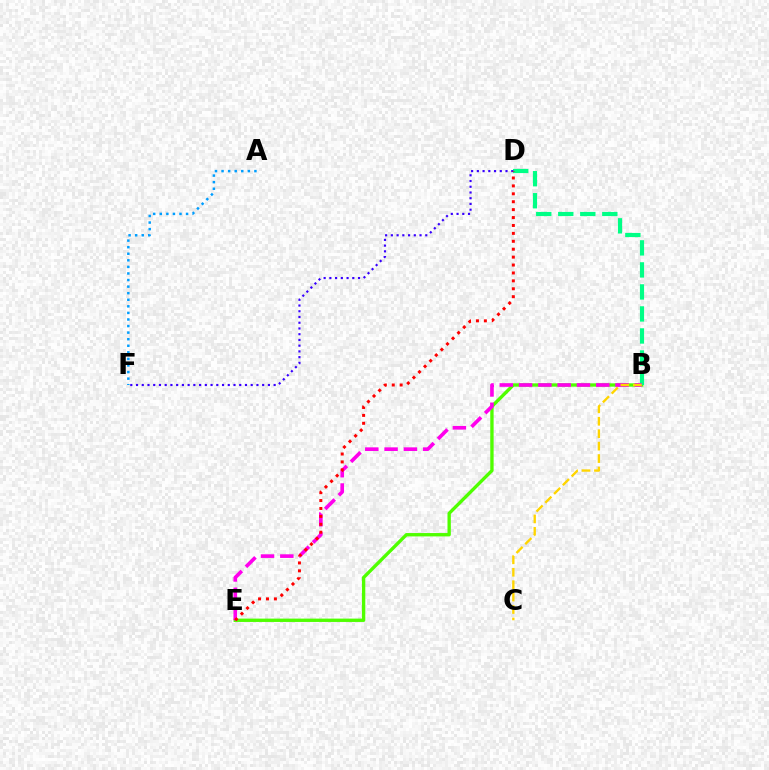{('A', 'F'): [{'color': '#009eff', 'line_style': 'dotted', 'thickness': 1.79}], ('B', 'E'): [{'color': '#4fff00', 'line_style': 'solid', 'thickness': 2.41}, {'color': '#ff00ed', 'line_style': 'dashed', 'thickness': 2.62}], ('B', 'D'): [{'color': '#00ff86', 'line_style': 'dashed', 'thickness': 2.99}], ('D', 'F'): [{'color': '#3700ff', 'line_style': 'dotted', 'thickness': 1.56}], ('D', 'E'): [{'color': '#ff0000', 'line_style': 'dotted', 'thickness': 2.15}], ('B', 'C'): [{'color': '#ffd500', 'line_style': 'dashed', 'thickness': 1.69}]}